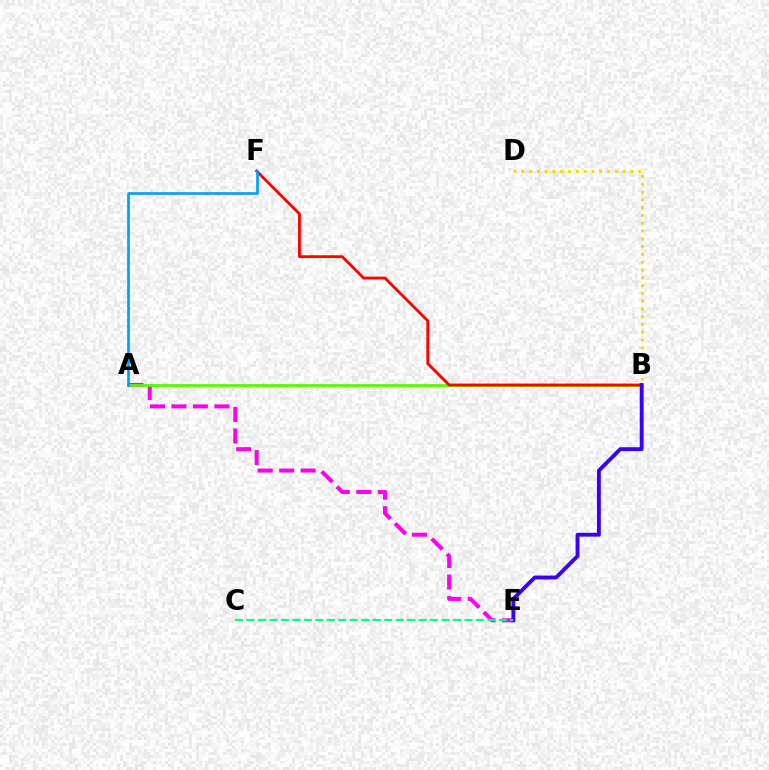{('A', 'E'): [{'color': '#ff00ed', 'line_style': 'dashed', 'thickness': 2.92}], ('A', 'B'): [{'color': '#4fff00', 'line_style': 'solid', 'thickness': 1.98}], ('B', 'D'): [{'color': '#ffd500', 'line_style': 'dotted', 'thickness': 2.12}], ('B', 'F'): [{'color': '#ff0000', 'line_style': 'solid', 'thickness': 2.04}], ('B', 'E'): [{'color': '#3700ff', 'line_style': 'solid', 'thickness': 2.78}], ('A', 'F'): [{'color': '#009eff', 'line_style': 'solid', 'thickness': 1.91}], ('C', 'E'): [{'color': '#00ff86', 'line_style': 'dashed', 'thickness': 1.56}]}